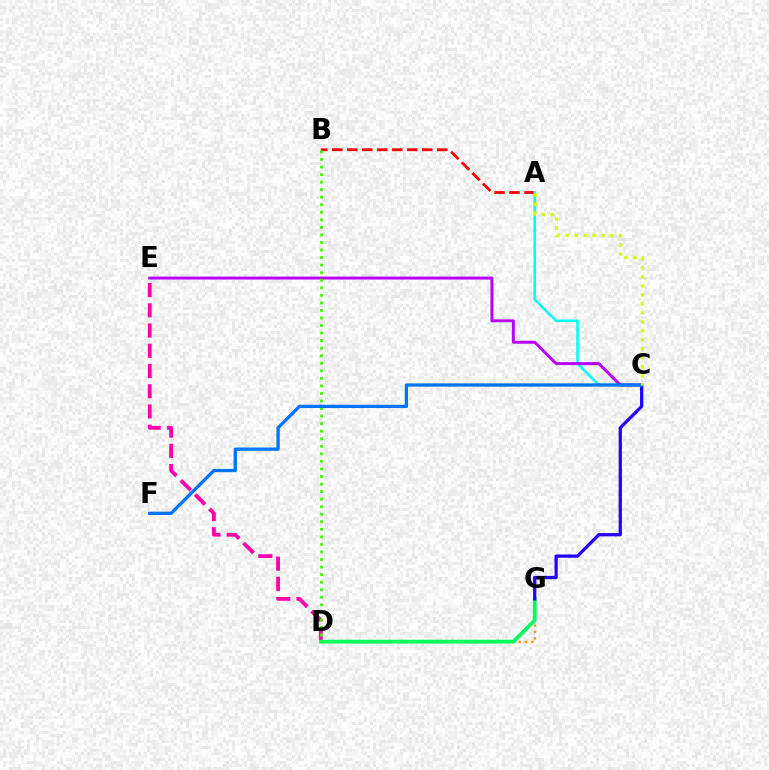{('D', 'G'): [{'color': '#ff9400', 'line_style': 'dotted', 'thickness': 1.73}, {'color': '#00ff5c', 'line_style': 'solid', 'thickness': 2.72}], ('D', 'E'): [{'color': '#ff00ac', 'line_style': 'dashed', 'thickness': 2.75}], ('A', 'B'): [{'color': '#ff0000', 'line_style': 'dashed', 'thickness': 2.04}], ('C', 'G'): [{'color': '#2500ff', 'line_style': 'solid', 'thickness': 2.35}], ('A', 'C'): [{'color': '#00fff6', 'line_style': 'solid', 'thickness': 1.86}, {'color': '#d1ff00', 'line_style': 'dotted', 'thickness': 2.44}], ('C', 'E'): [{'color': '#b900ff', 'line_style': 'solid', 'thickness': 2.13}], ('B', 'D'): [{'color': '#3dff00', 'line_style': 'dotted', 'thickness': 2.05}], ('C', 'F'): [{'color': '#0074ff', 'line_style': 'solid', 'thickness': 2.36}]}